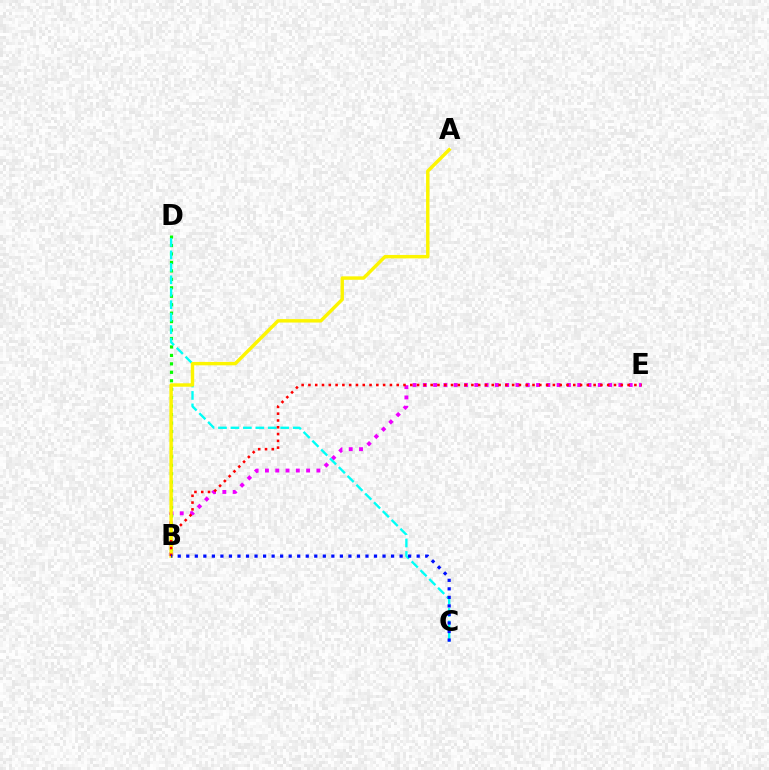{('B', 'E'): [{'color': '#ee00ff', 'line_style': 'dotted', 'thickness': 2.8}, {'color': '#ff0000', 'line_style': 'dotted', 'thickness': 1.84}], ('B', 'D'): [{'color': '#08ff00', 'line_style': 'dotted', 'thickness': 2.3}], ('C', 'D'): [{'color': '#00fff6', 'line_style': 'dashed', 'thickness': 1.69}], ('A', 'B'): [{'color': '#fcf500', 'line_style': 'solid', 'thickness': 2.47}], ('B', 'C'): [{'color': '#0010ff', 'line_style': 'dotted', 'thickness': 2.32}]}